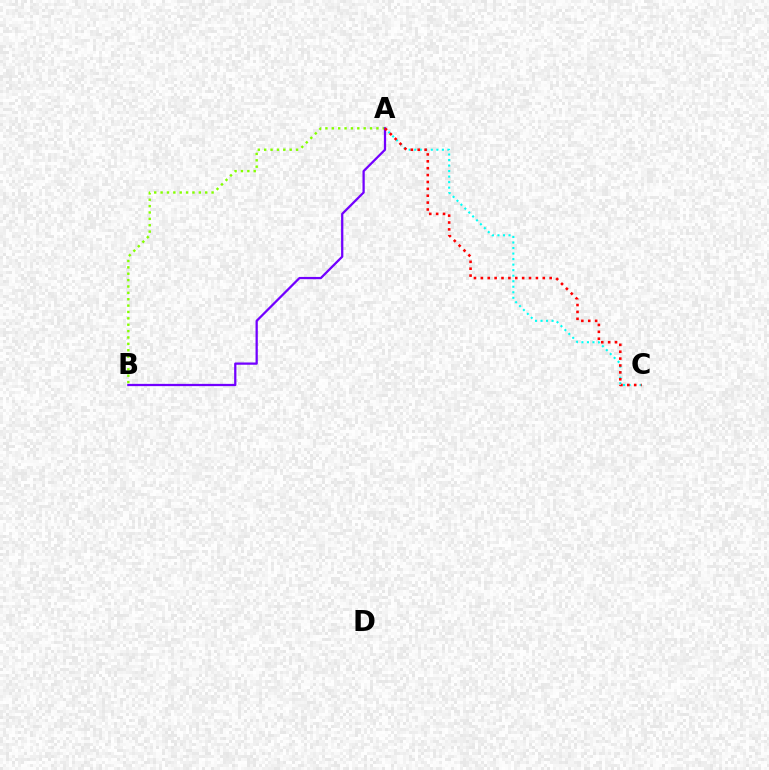{('A', 'C'): [{'color': '#00fff6', 'line_style': 'dotted', 'thickness': 1.5}, {'color': '#ff0000', 'line_style': 'dotted', 'thickness': 1.87}], ('A', 'B'): [{'color': '#84ff00', 'line_style': 'dotted', 'thickness': 1.73}, {'color': '#7200ff', 'line_style': 'solid', 'thickness': 1.63}]}